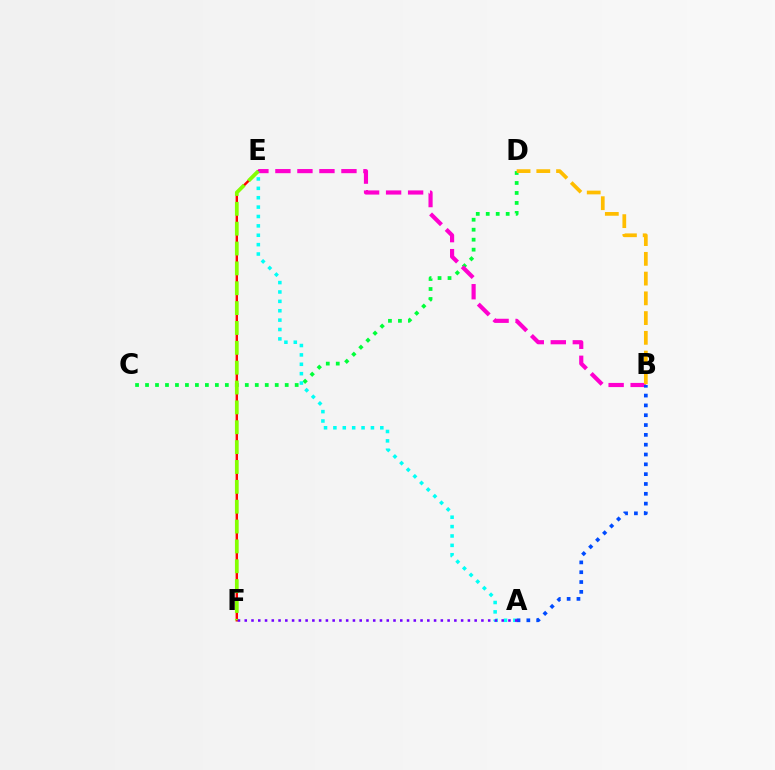{('E', 'F'): [{'color': '#ff0000', 'line_style': 'solid', 'thickness': 1.74}, {'color': '#84ff00', 'line_style': 'dashed', 'thickness': 2.7}], ('C', 'D'): [{'color': '#00ff39', 'line_style': 'dotted', 'thickness': 2.71}], ('B', 'E'): [{'color': '#ff00cf', 'line_style': 'dashed', 'thickness': 2.99}], ('B', 'D'): [{'color': '#ffbd00', 'line_style': 'dashed', 'thickness': 2.68}], ('A', 'E'): [{'color': '#00fff6', 'line_style': 'dotted', 'thickness': 2.55}], ('A', 'B'): [{'color': '#004bff', 'line_style': 'dotted', 'thickness': 2.67}], ('A', 'F'): [{'color': '#7200ff', 'line_style': 'dotted', 'thickness': 1.84}]}